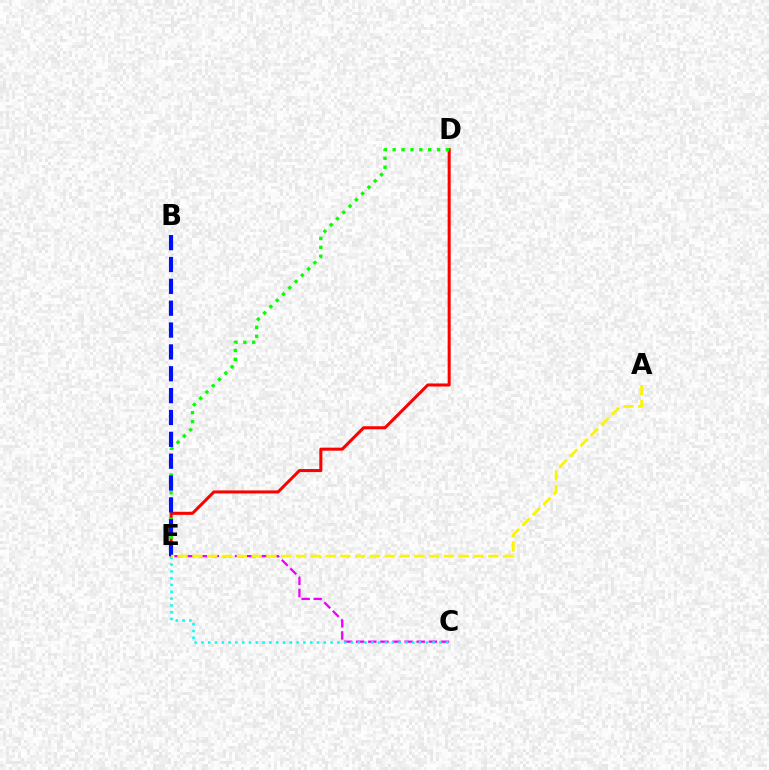{('D', 'E'): [{'color': '#ff0000', 'line_style': 'solid', 'thickness': 2.19}, {'color': '#08ff00', 'line_style': 'dotted', 'thickness': 2.41}], ('C', 'E'): [{'color': '#ee00ff', 'line_style': 'dashed', 'thickness': 1.64}, {'color': '#00fff6', 'line_style': 'dotted', 'thickness': 1.85}], ('B', 'E'): [{'color': '#0010ff', 'line_style': 'dashed', 'thickness': 2.97}], ('A', 'E'): [{'color': '#fcf500', 'line_style': 'dashed', 'thickness': 2.01}]}